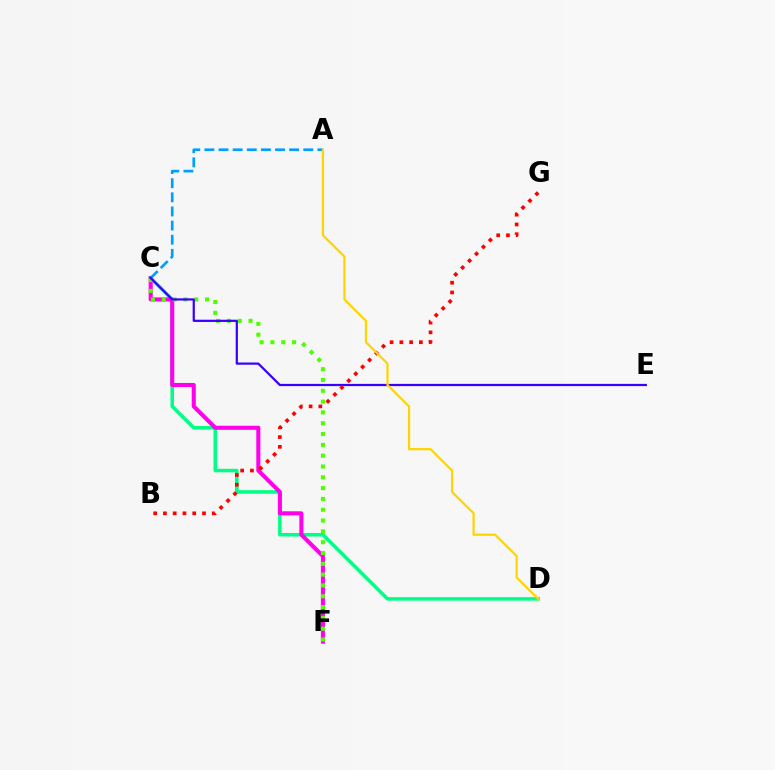{('C', 'D'): [{'color': '#00ff86', 'line_style': 'solid', 'thickness': 2.55}], ('C', 'F'): [{'color': '#ff00ed', 'line_style': 'solid', 'thickness': 2.93}, {'color': '#4fff00', 'line_style': 'dotted', 'thickness': 2.94}], ('A', 'C'): [{'color': '#009eff', 'line_style': 'dashed', 'thickness': 1.92}], ('C', 'E'): [{'color': '#3700ff', 'line_style': 'solid', 'thickness': 1.6}], ('B', 'G'): [{'color': '#ff0000', 'line_style': 'dotted', 'thickness': 2.65}], ('A', 'D'): [{'color': '#ffd500', 'line_style': 'solid', 'thickness': 1.6}]}